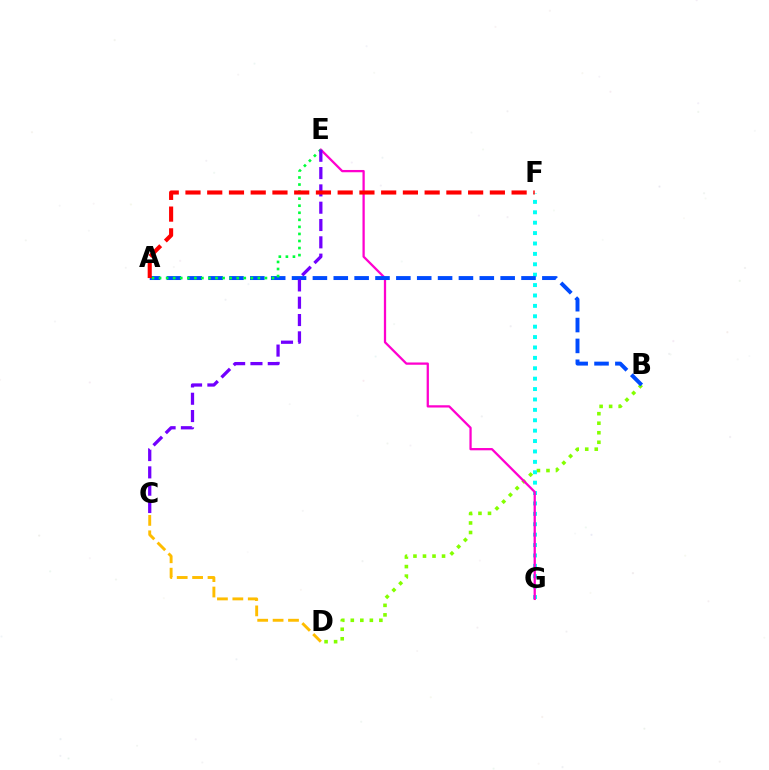{('B', 'D'): [{'color': '#84ff00', 'line_style': 'dotted', 'thickness': 2.59}], ('F', 'G'): [{'color': '#00fff6', 'line_style': 'dotted', 'thickness': 2.83}], ('E', 'G'): [{'color': '#ff00cf', 'line_style': 'solid', 'thickness': 1.64}], ('A', 'B'): [{'color': '#004bff', 'line_style': 'dashed', 'thickness': 2.83}], ('A', 'E'): [{'color': '#00ff39', 'line_style': 'dotted', 'thickness': 1.92}], ('C', 'E'): [{'color': '#7200ff', 'line_style': 'dashed', 'thickness': 2.35}], ('A', 'F'): [{'color': '#ff0000', 'line_style': 'dashed', 'thickness': 2.95}], ('C', 'D'): [{'color': '#ffbd00', 'line_style': 'dashed', 'thickness': 2.09}]}